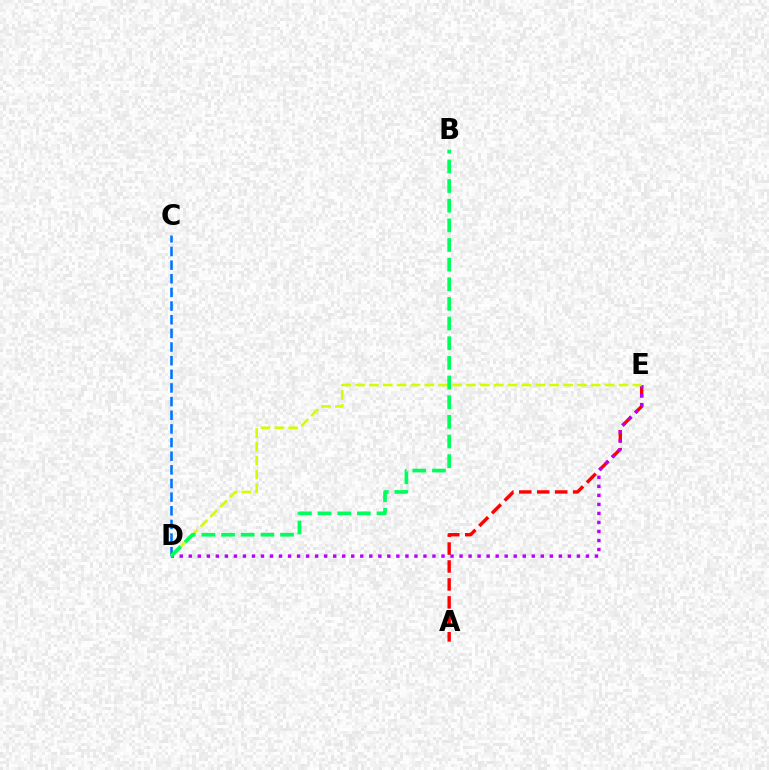{('A', 'E'): [{'color': '#ff0000', 'line_style': 'dashed', 'thickness': 2.44}], ('D', 'E'): [{'color': '#b900ff', 'line_style': 'dotted', 'thickness': 2.45}, {'color': '#d1ff00', 'line_style': 'dashed', 'thickness': 1.88}], ('C', 'D'): [{'color': '#0074ff', 'line_style': 'dashed', 'thickness': 1.85}], ('B', 'D'): [{'color': '#00ff5c', 'line_style': 'dashed', 'thickness': 2.67}]}